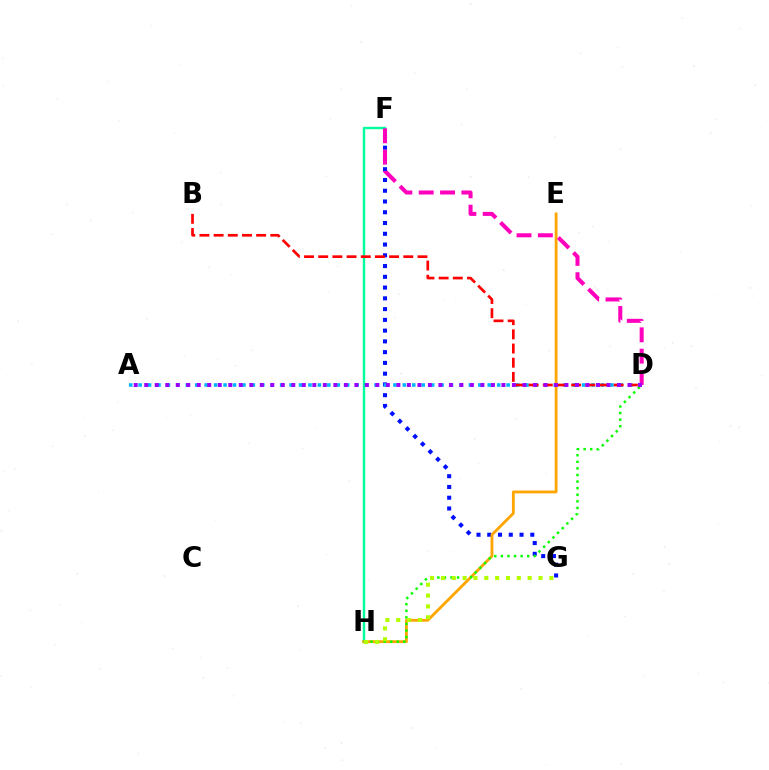{('F', 'H'): [{'color': '#00ff9d', 'line_style': 'solid', 'thickness': 1.73}], ('F', 'G'): [{'color': '#0010ff', 'line_style': 'dotted', 'thickness': 2.92}], ('A', 'D'): [{'color': '#00b5ff', 'line_style': 'dotted', 'thickness': 2.56}, {'color': '#9b00ff', 'line_style': 'dotted', 'thickness': 2.85}], ('E', 'H'): [{'color': '#ffa500', 'line_style': 'solid', 'thickness': 2.03}], ('D', 'H'): [{'color': '#08ff00', 'line_style': 'dotted', 'thickness': 1.79}], ('G', 'H'): [{'color': '#b3ff00', 'line_style': 'dotted', 'thickness': 2.94}], ('D', 'F'): [{'color': '#ff00bd', 'line_style': 'dashed', 'thickness': 2.9}], ('B', 'D'): [{'color': '#ff0000', 'line_style': 'dashed', 'thickness': 1.93}]}